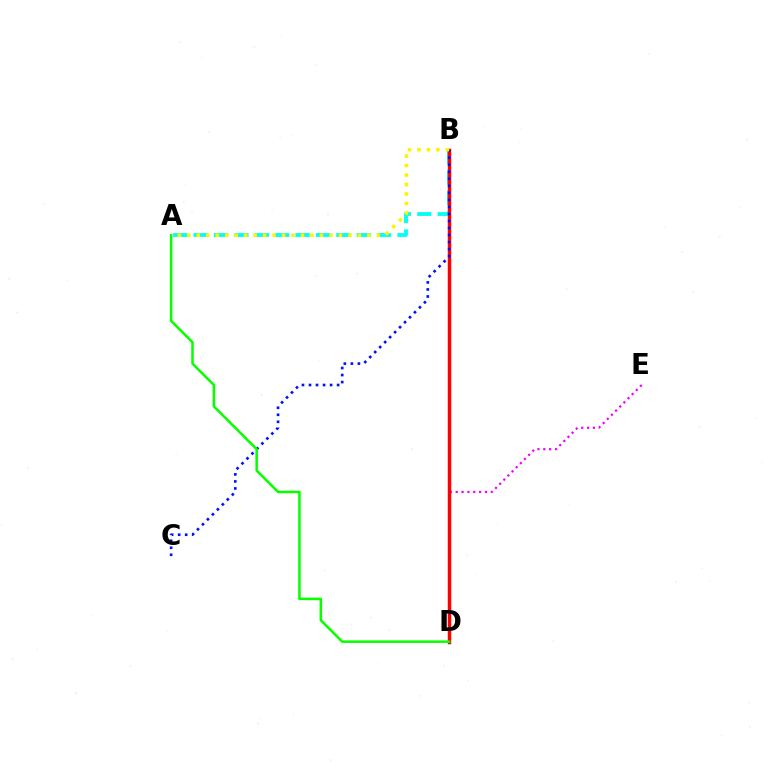{('D', 'E'): [{'color': '#ee00ff', 'line_style': 'dotted', 'thickness': 1.59}], ('A', 'B'): [{'color': '#00fff6', 'line_style': 'dashed', 'thickness': 2.77}, {'color': '#fcf500', 'line_style': 'dotted', 'thickness': 2.57}], ('B', 'D'): [{'color': '#ff0000', 'line_style': 'solid', 'thickness': 2.5}], ('B', 'C'): [{'color': '#0010ff', 'line_style': 'dotted', 'thickness': 1.91}], ('A', 'D'): [{'color': '#08ff00', 'line_style': 'solid', 'thickness': 1.82}]}